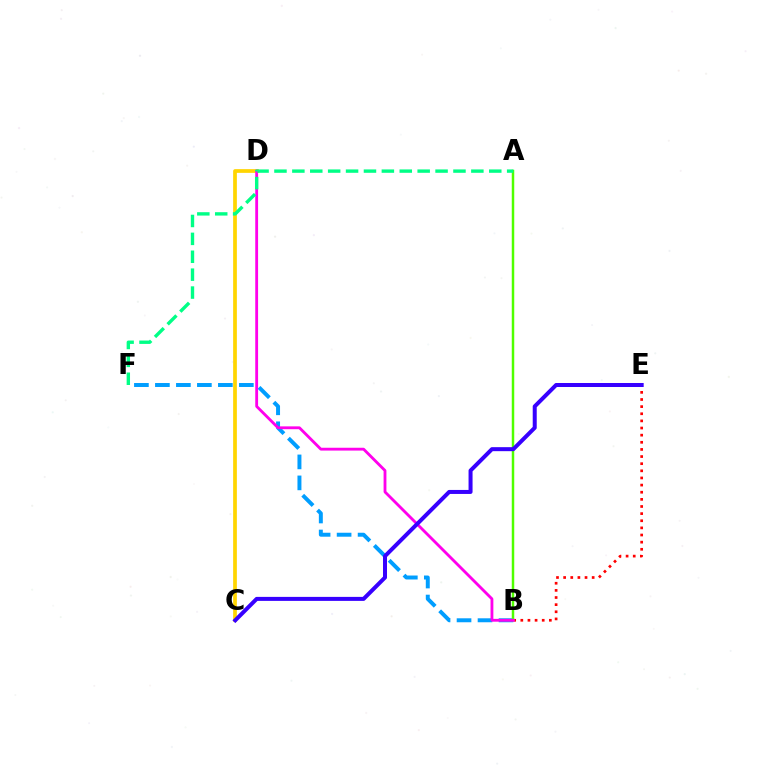{('B', 'E'): [{'color': '#ff0000', 'line_style': 'dotted', 'thickness': 1.94}], ('B', 'F'): [{'color': '#009eff', 'line_style': 'dashed', 'thickness': 2.85}], ('C', 'D'): [{'color': '#ffd500', 'line_style': 'solid', 'thickness': 2.68}], ('A', 'B'): [{'color': '#4fff00', 'line_style': 'solid', 'thickness': 1.78}], ('B', 'D'): [{'color': '#ff00ed', 'line_style': 'solid', 'thickness': 2.04}], ('C', 'E'): [{'color': '#3700ff', 'line_style': 'solid', 'thickness': 2.88}], ('A', 'F'): [{'color': '#00ff86', 'line_style': 'dashed', 'thickness': 2.43}]}